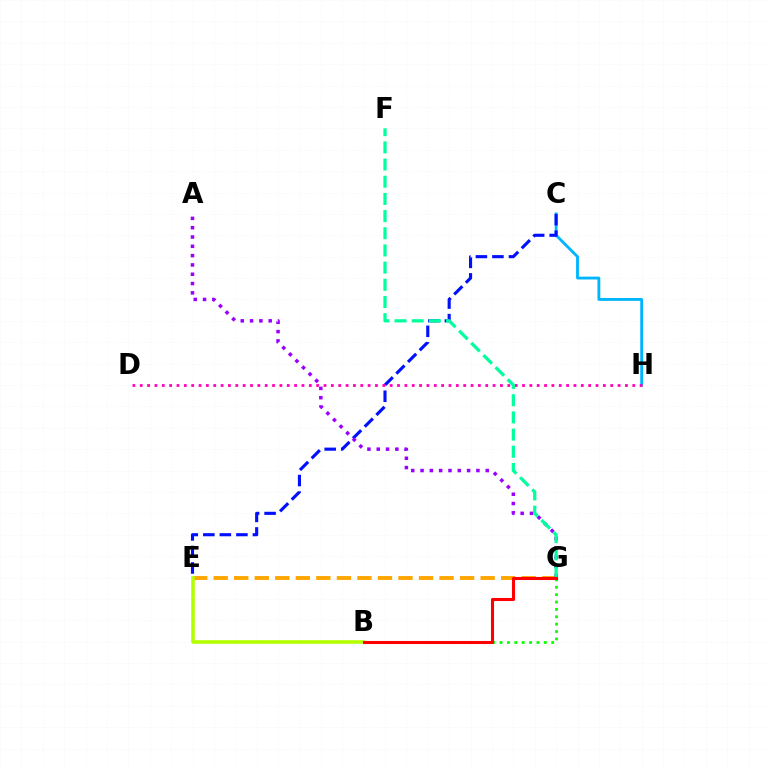{('C', 'H'): [{'color': '#00b5ff', 'line_style': 'solid', 'thickness': 2.05}], ('E', 'G'): [{'color': '#ffa500', 'line_style': 'dashed', 'thickness': 2.79}], ('C', 'E'): [{'color': '#0010ff', 'line_style': 'dashed', 'thickness': 2.25}], ('A', 'G'): [{'color': '#9b00ff', 'line_style': 'dotted', 'thickness': 2.53}], ('B', 'G'): [{'color': '#08ff00', 'line_style': 'dotted', 'thickness': 2.0}, {'color': '#ff0000', 'line_style': 'solid', 'thickness': 2.2}], ('D', 'H'): [{'color': '#ff00bd', 'line_style': 'dotted', 'thickness': 2.0}], ('F', 'G'): [{'color': '#00ff9d', 'line_style': 'dashed', 'thickness': 2.33}], ('B', 'E'): [{'color': '#b3ff00', 'line_style': 'solid', 'thickness': 2.57}]}